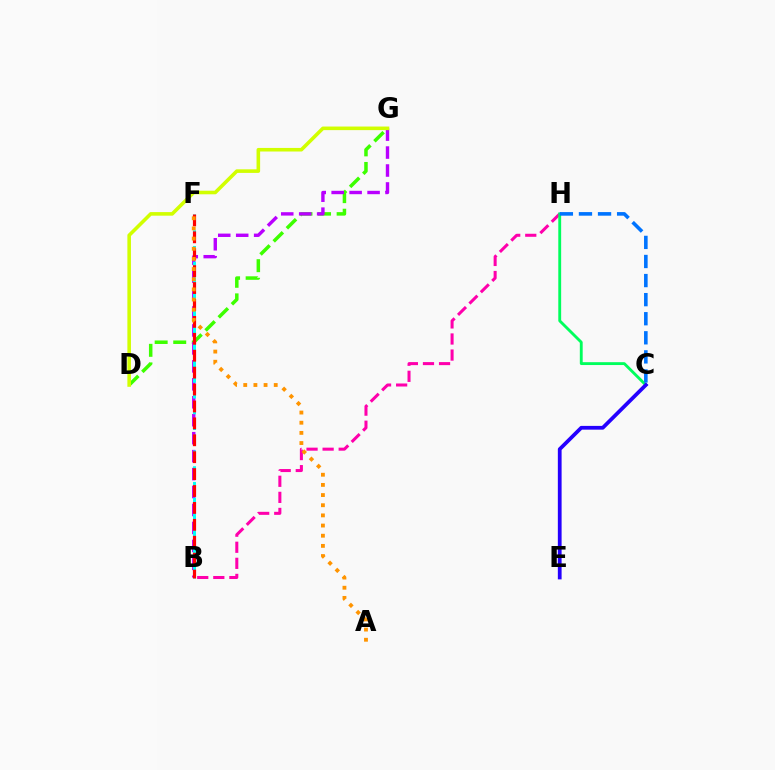{('D', 'G'): [{'color': '#3dff00', 'line_style': 'dashed', 'thickness': 2.52}, {'color': '#d1ff00', 'line_style': 'solid', 'thickness': 2.58}], ('B', 'G'): [{'color': '#b900ff', 'line_style': 'dashed', 'thickness': 2.44}], ('B', 'H'): [{'color': '#ff00ac', 'line_style': 'dashed', 'thickness': 2.18}], ('C', 'H'): [{'color': '#00ff5c', 'line_style': 'solid', 'thickness': 2.06}, {'color': '#0074ff', 'line_style': 'dashed', 'thickness': 2.59}], ('C', 'E'): [{'color': '#2500ff', 'line_style': 'solid', 'thickness': 2.71}], ('B', 'F'): [{'color': '#00fff6', 'line_style': 'dashed', 'thickness': 2.14}, {'color': '#ff0000', 'line_style': 'dashed', 'thickness': 2.3}], ('A', 'F'): [{'color': '#ff9400', 'line_style': 'dotted', 'thickness': 2.76}]}